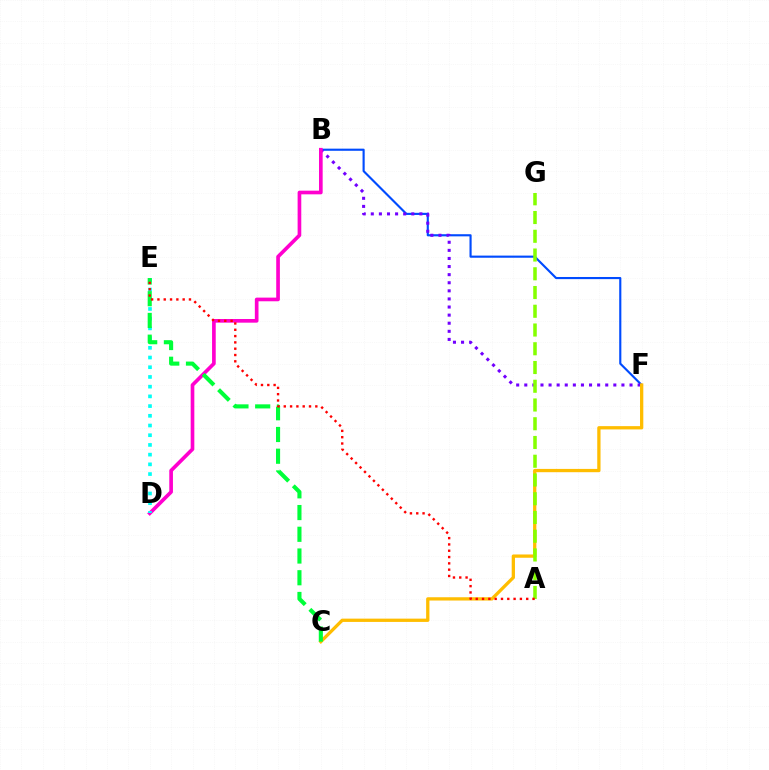{('B', 'F'): [{'color': '#004bff', 'line_style': 'solid', 'thickness': 1.54}, {'color': '#7200ff', 'line_style': 'dotted', 'thickness': 2.2}], ('C', 'F'): [{'color': '#ffbd00', 'line_style': 'solid', 'thickness': 2.37}], ('B', 'D'): [{'color': '#ff00cf', 'line_style': 'solid', 'thickness': 2.64}], ('D', 'E'): [{'color': '#00fff6', 'line_style': 'dotted', 'thickness': 2.64}], ('C', 'E'): [{'color': '#00ff39', 'line_style': 'dashed', 'thickness': 2.95}], ('A', 'G'): [{'color': '#84ff00', 'line_style': 'dashed', 'thickness': 2.55}], ('A', 'E'): [{'color': '#ff0000', 'line_style': 'dotted', 'thickness': 1.71}]}